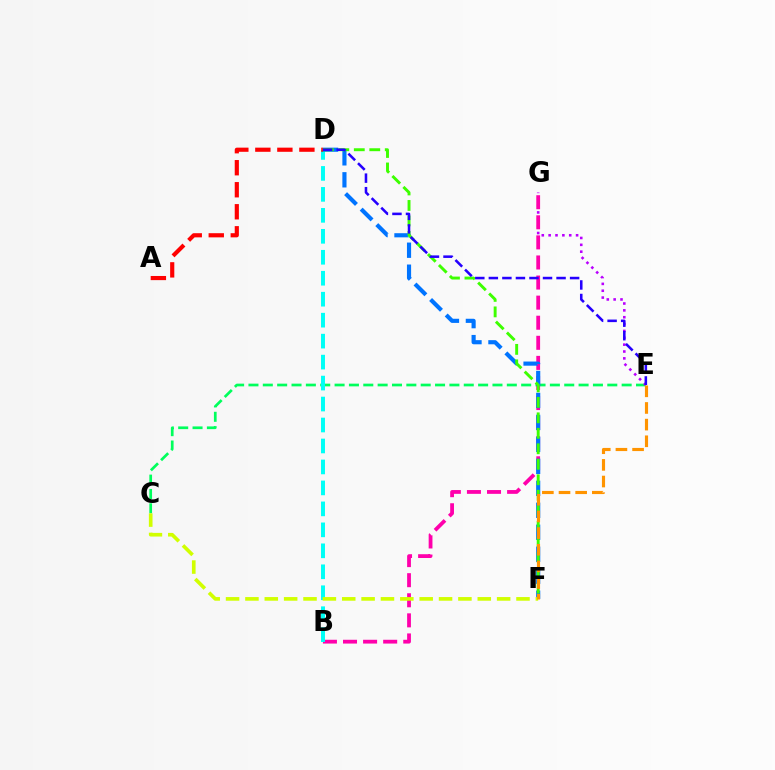{('C', 'E'): [{'color': '#00ff5c', 'line_style': 'dashed', 'thickness': 1.95}], ('E', 'G'): [{'color': '#b900ff', 'line_style': 'dotted', 'thickness': 1.86}], ('B', 'G'): [{'color': '#ff00ac', 'line_style': 'dashed', 'thickness': 2.73}], ('B', 'D'): [{'color': '#00fff6', 'line_style': 'dashed', 'thickness': 2.85}], ('A', 'D'): [{'color': '#ff0000', 'line_style': 'dashed', 'thickness': 2.99}], ('D', 'F'): [{'color': '#0074ff', 'line_style': 'dashed', 'thickness': 2.98}, {'color': '#3dff00', 'line_style': 'dashed', 'thickness': 2.1}], ('C', 'F'): [{'color': '#d1ff00', 'line_style': 'dashed', 'thickness': 2.63}], ('D', 'E'): [{'color': '#2500ff', 'line_style': 'dashed', 'thickness': 1.84}], ('E', 'F'): [{'color': '#ff9400', 'line_style': 'dashed', 'thickness': 2.26}]}